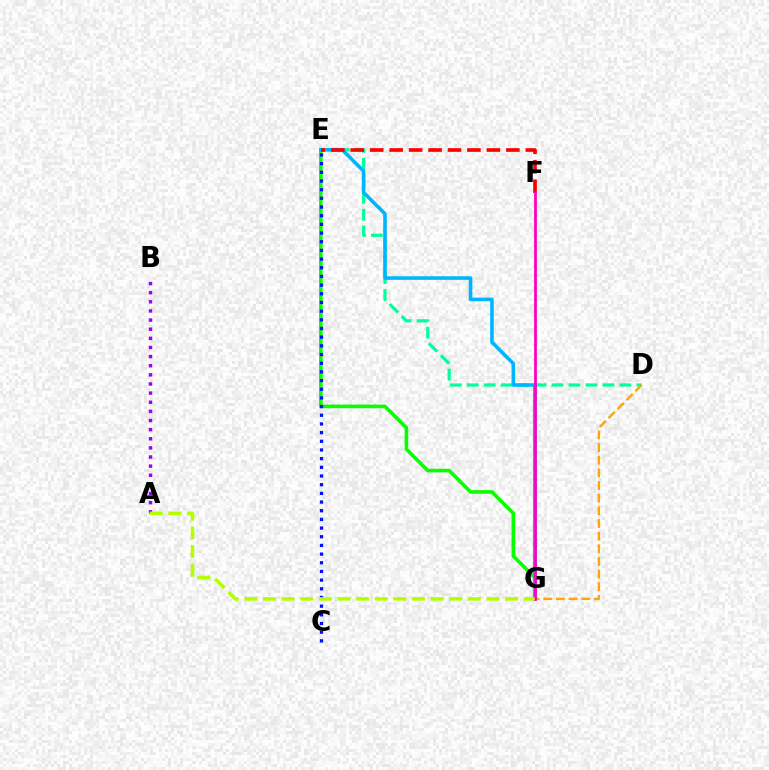{('E', 'G'): [{'color': '#08ff00', 'line_style': 'solid', 'thickness': 2.59}, {'color': '#00b5ff', 'line_style': 'solid', 'thickness': 2.57}], ('D', 'E'): [{'color': '#00ff9d', 'line_style': 'dashed', 'thickness': 2.3}], ('A', 'B'): [{'color': '#9b00ff', 'line_style': 'dotted', 'thickness': 2.48}], ('E', 'F'): [{'color': '#ff0000', 'line_style': 'dashed', 'thickness': 2.64}], ('D', 'G'): [{'color': '#ffa500', 'line_style': 'dashed', 'thickness': 1.72}], ('C', 'E'): [{'color': '#0010ff', 'line_style': 'dotted', 'thickness': 2.36}], ('F', 'G'): [{'color': '#ff00bd', 'line_style': 'solid', 'thickness': 1.99}], ('A', 'G'): [{'color': '#b3ff00', 'line_style': 'dashed', 'thickness': 2.53}]}